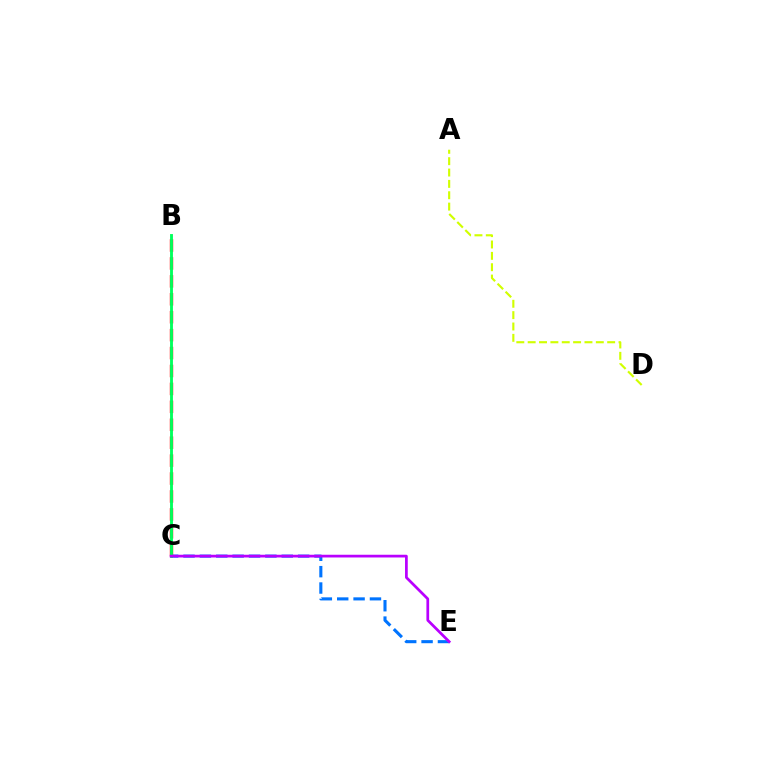{('A', 'D'): [{'color': '#d1ff00', 'line_style': 'dashed', 'thickness': 1.54}], ('C', 'E'): [{'color': '#0074ff', 'line_style': 'dashed', 'thickness': 2.22}, {'color': '#b900ff', 'line_style': 'solid', 'thickness': 1.96}], ('B', 'C'): [{'color': '#ff0000', 'line_style': 'dashed', 'thickness': 2.44}, {'color': '#00ff5c', 'line_style': 'solid', 'thickness': 2.06}]}